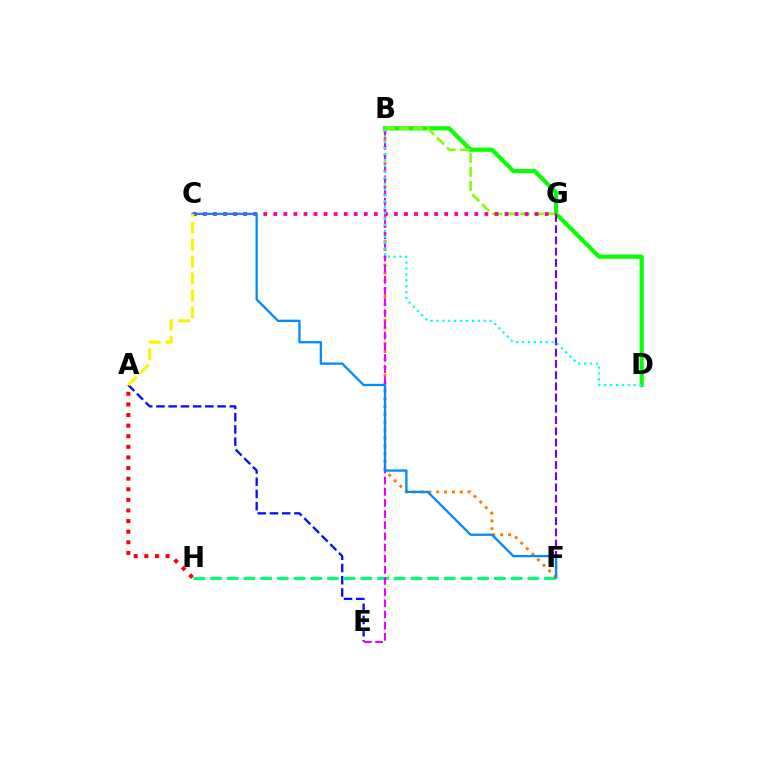{('A', 'E'): [{'color': '#0010ff', 'line_style': 'dashed', 'thickness': 1.66}], ('B', 'D'): [{'color': '#08ff00', 'line_style': 'solid', 'thickness': 3.0}, {'color': '#00fff6', 'line_style': 'dotted', 'thickness': 1.6}], ('B', 'G'): [{'color': '#84ff00', 'line_style': 'dashed', 'thickness': 1.9}], ('F', 'G'): [{'color': '#7200ff', 'line_style': 'dashed', 'thickness': 1.53}], ('C', 'G'): [{'color': '#ff0094', 'line_style': 'dotted', 'thickness': 2.73}], ('F', 'H'): [{'color': '#00ff74', 'line_style': 'dashed', 'thickness': 2.27}], ('B', 'F'): [{'color': '#ff7c00', 'line_style': 'dotted', 'thickness': 2.13}], ('B', 'E'): [{'color': '#ee00ff', 'line_style': 'dashed', 'thickness': 1.52}], ('A', 'H'): [{'color': '#ff0000', 'line_style': 'dotted', 'thickness': 2.88}], ('C', 'F'): [{'color': '#008cff', 'line_style': 'solid', 'thickness': 1.67}], ('A', 'C'): [{'color': '#fcf500', 'line_style': 'dashed', 'thickness': 2.3}]}